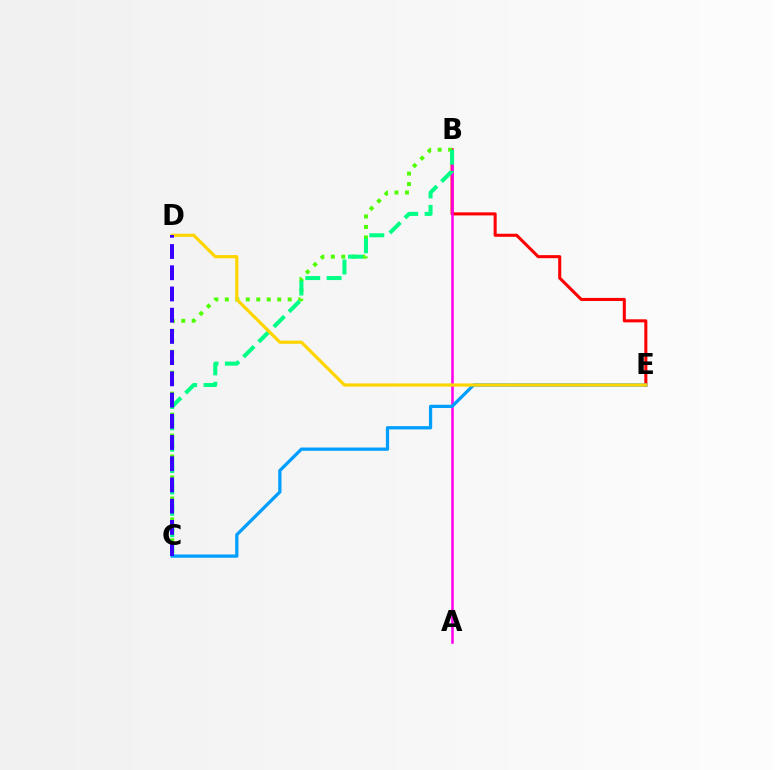{('B', 'E'): [{'color': '#ff0000', 'line_style': 'solid', 'thickness': 2.2}], ('A', 'B'): [{'color': '#ff00ed', 'line_style': 'solid', 'thickness': 1.83}], ('B', 'C'): [{'color': '#4fff00', 'line_style': 'dotted', 'thickness': 2.85}, {'color': '#00ff86', 'line_style': 'dashed', 'thickness': 2.9}], ('C', 'E'): [{'color': '#009eff', 'line_style': 'solid', 'thickness': 2.34}], ('D', 'E'): [{'color': '#ffd500', 'line_style': 'solid', 'thickness': 2.29}], ('C', 'D'): [{'color': '#3700ff', 'line_style': 'dashed', 'thickness': 2.88}]}